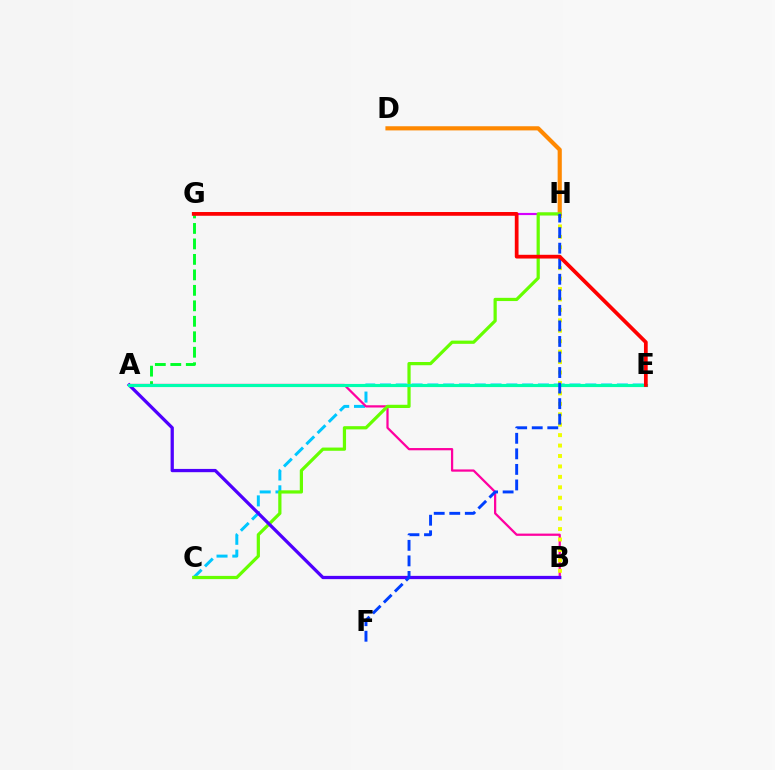{('A', 'G'): [{'color': '#00ff27', 'line_style': 'dashed', 'thickness': 2.1}], ('G', 'H'): [{'color': '#d600ff', 'line_style': 'solid', 'thickness': 1.55}], ('C', 'E'): [{'color': '#00c7ff', 'line_style': 'dashed', 'thickness': 2.15}], ('A', 'B'): [{'color': '#ff00a0', 'line_style': 'solid', 'thickness': 1.62}, {'color': '#4f00ff', 'line_style': 'solid', 'thickness': 2.35}], ('B', 'H'): [{'color': '#eeff00', 'line_style': 'dotted', 'thickness': 2.84}], ('D', 'H'): [{'color': '#ff8800', 'line_style': 'solid', 'thickness': 2.99}], ('C', 'H'): [{'color': '#66ff00', 'line_style': 'solid', 'thickness': 2.32}], ('A', 'E'): [{'color': '#00ffaf', 'line_style': 'solid', 'thickness': 2.26}], ('F', 'H'): [{'color': '#003fff', 'line_style': 'dashed', 'thickness': 2.11}], ('E', 'G'): [{'color': '#ff0000', 'line_style': 'solid', 'thickness': 2.69}]}